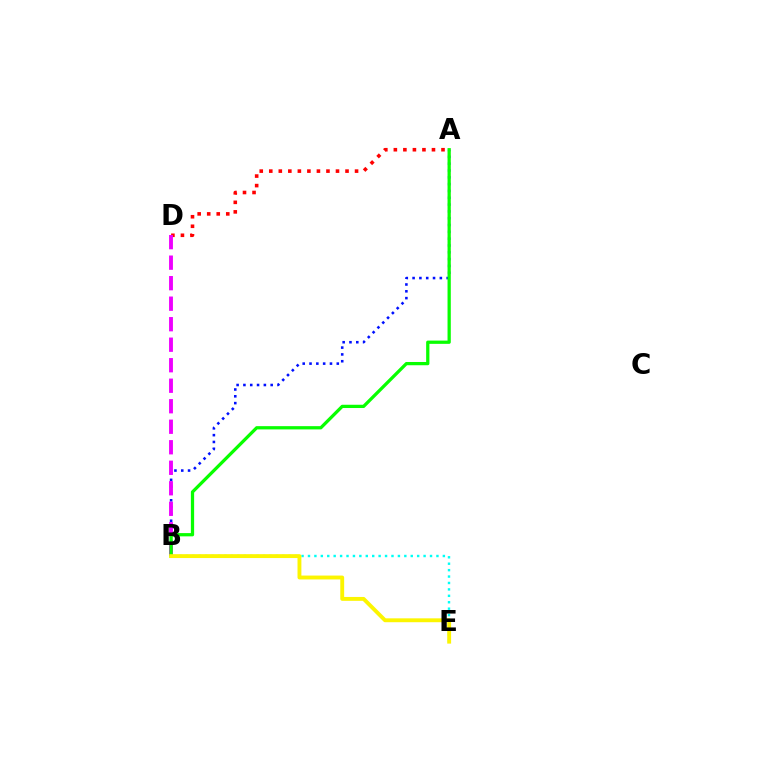{('B', 'E'): [{'color': '#00fff6', 'line_style': 'dotted', 'thickness': 1.75}, {'color': '#fcf500', 'line_style': 'solid', 'thickness': 2.79}], ('A', 'B'): [{'color': '#0010ff', 'line_style': 'dotted', 'thickness': 1.85}, {'color': '#08ff00', 'line_style': 'solid', 'thickness': 2.35}], ('A', 'D'): [{'color': '#ff0000', 'line_style': 'dotted', 'thickness': 2.59}], ('B', 'D'): [{'color': '#ee00ff', 'line_style': 'dashed', 'thickness': 2.79}]}